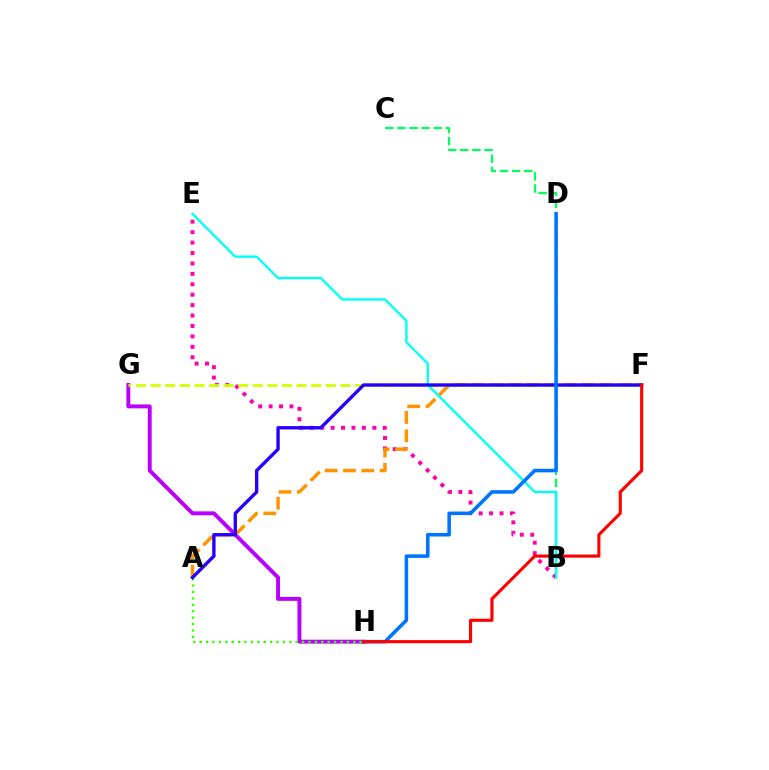{('G', 'H'): [{'color': '#b900ff', 'line_style': 'solid', 'thickness': 2.82}], ('B', 'C'): [{'color': '#00ff5c', 'line_style': 'dashed', 'thickness': 1.65}], ('B', 'E'): [{'color': '#ff00ac', 'line_style': 'dotted', 'thickness': 2.83}, {'color': '#00fff6', 'line_style': 'solid', 'thickness': 1.69}], ('A', 'H'): [{'color': '#3dff00', 'line_style': 'dotted', 'thickness': 1.74}], ('A', 'F'): [{'color': '#ff9400', 'line_style': 'dashed', 'thickness': 2.49}, {'color': '#2500ff', 'line_style': 'solid', 'thickness': 2.42}], ('F', 'G'): [{'color': '#d1ff00', 'line_style': 'dashed', 'thickness': 1.98}], ('D', 'H'): [{'color': '#0074ff', 'line_style': 'solid', 'thickness': 2.56}], ('F', 'H'): [{'color': '#ff0000', 'line_style': 'solid', 'thickness': 2.24}]}